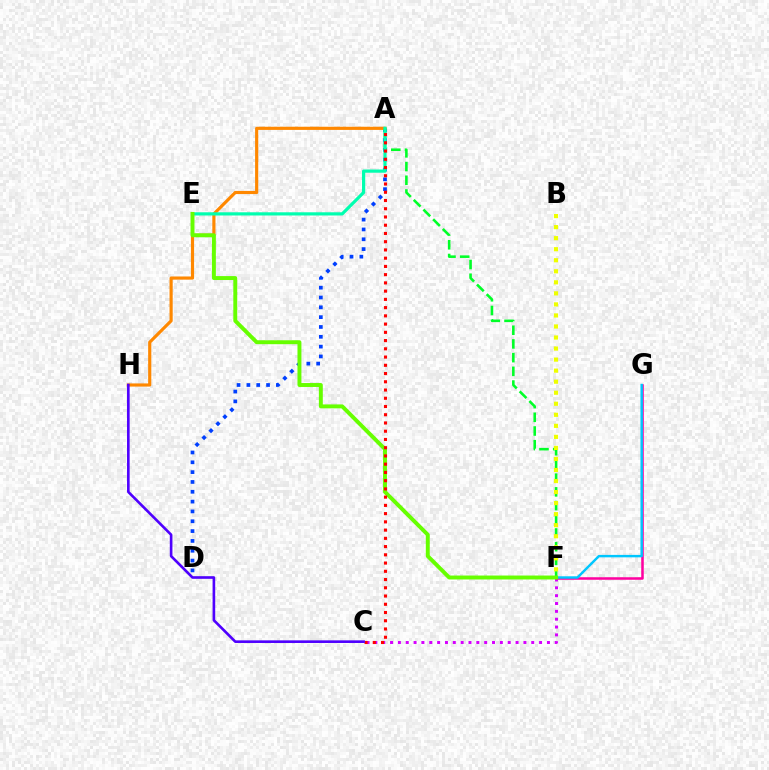{('C', 'F'): [{'color': '#d600ff', 'line_style': 'dotted', 'thickness': 2.13}], ('A', 'D'): [{'color': '#003fff', 'line_style': 'dotted', 'thickness': 2.67}], ('F', 'G'): [{'color': '#ff00a0', 'line_style': 'solid', 'thickness': 1.82}, {'color': '#00c7ff', 'line_style': 'solid', 'thickness': 1.75}], ('A', 'H'): [{'color': '#ff8800', 'line_style': 'solid', 'thickness': 2.27}], ('A', 'F'): [{'color': '#00ff27', 'line_style': 'dashed', 'thickness': 1.86}], ('A', 'E'): [{'color': '#00ffaf', 'line_style': 'solid', 'thickness': 2.3}], ('E', 'F'): [{'color': '#66ff00', 'line_style': 'solid', 'thickness': 2.83}], ('A', 'C'): [{'color': '#ff0000', 'line_style': 'dotted', 'thickness': 2.24}], ('B', 'F'): [{'color': '#eeff00', 'line_style': 'dotted', 'thickness': 3.0}], ('C', 'H'): [{'color': '#4f00ff', 'line_style': 'solid', 'thickness': 1.89}]}